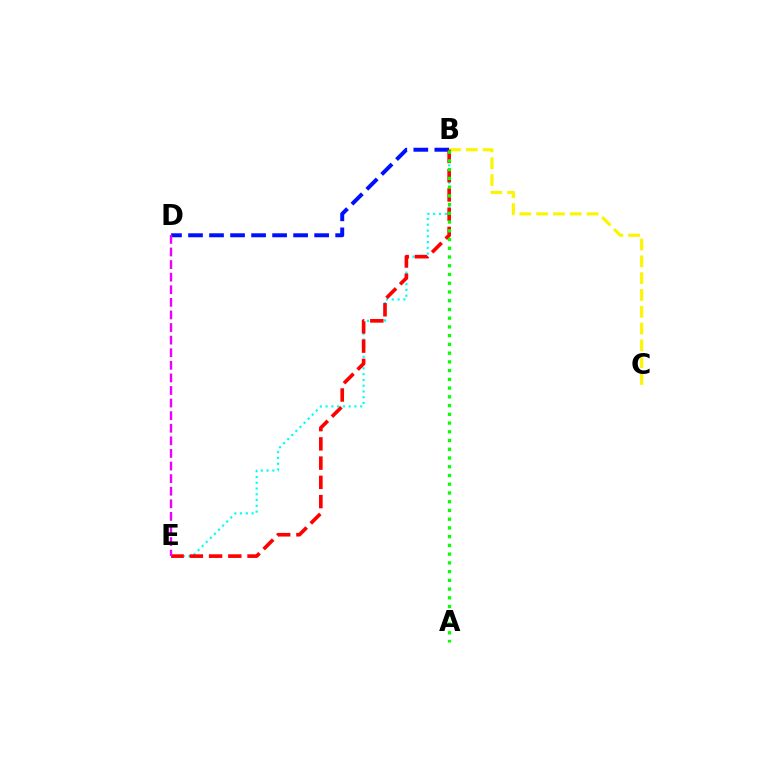{('B', 'D'): [{'color': '#0010ff', 'line_style': 'dashed', 'thickness': 2.86}], ('B', 'C'): [{'color': '#fcf500', 'line_style': 'dashed', 'thickness': 2.28}], ('B', 'E'): [{'color': '#00fff6', 'line_style': 'dotted', 'thickness': 1.57}, {'color': '#ff0000', 'line_style': 'dashed', 'thickness': 2.61}], ('A', 'B'): [{'color': '#08ff00', 'line_style': 'dotted', 'thickness': 2.37}], ('D', 'E'): [{'color': '#ee00ff', 'line_style': 'dashed', 'thickness': 1.71}]}